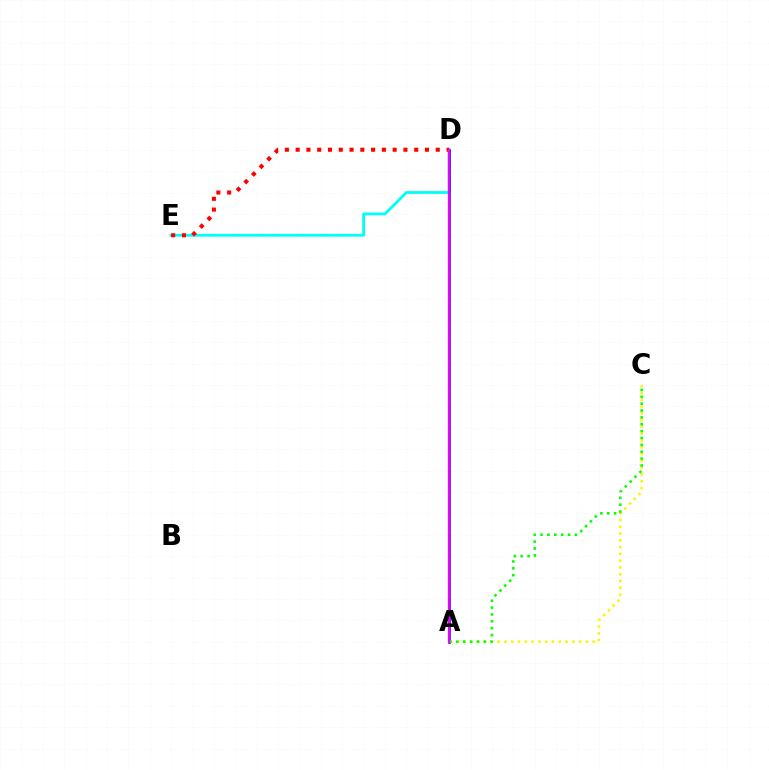{('D', 'E'): [{'color': '#00fff6', 'line_style': 'solid', 'thickness': 2.02}, {'color': '#ff0000', 'line_style': 'dotted', 'thickness': 2.93}], ('A', 'D'): [{'color': '#0010ff', 'line_style': 'solid', 'thickness': 1.83}, {'color': '#ee00ff', 'line_style': 'solid', 'thickness': 1.65}], ('A', 'C'): [{'color': '#fcf500', 'line_style': 'dotted', 'thickness': 1.84}, {'color': '#08ff00', 'line_style': 'dotted', 'thickness': 1.87}]}